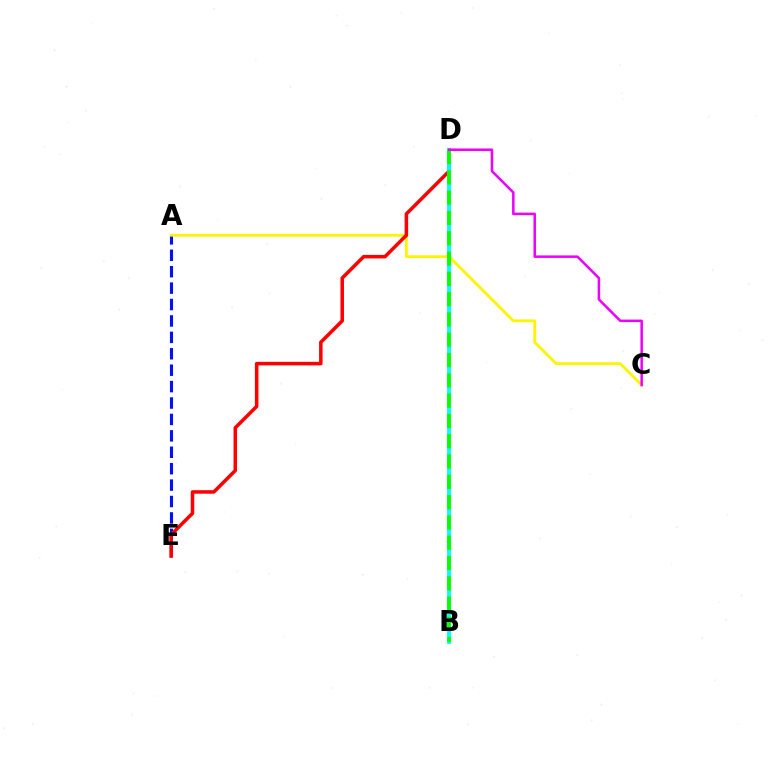{('A', 'E'): [{'color': '#0010ff', 'line_style': 'dashed', 'thickness': 2.23}], ('A', 'C'): [{'color': '#fcf500', 'line_style': 'solid', 'thickness': 2.02}], ('D', 'E'): [{'color': '#ff0000', 'line_style': 'solid', 'thickness': 2.54}], ('B', 'D'): [{'color': '#00fff6', 'line_style': 'solid', 'thickness': 2.75}, {'color': '#08ff00', 'line_style': 'dashed', 'thickness': 2.76}], ('C', 'D'): [{'color': '#ee00ff', 'line_style': 'solid', 'thickness': 1.82}]}